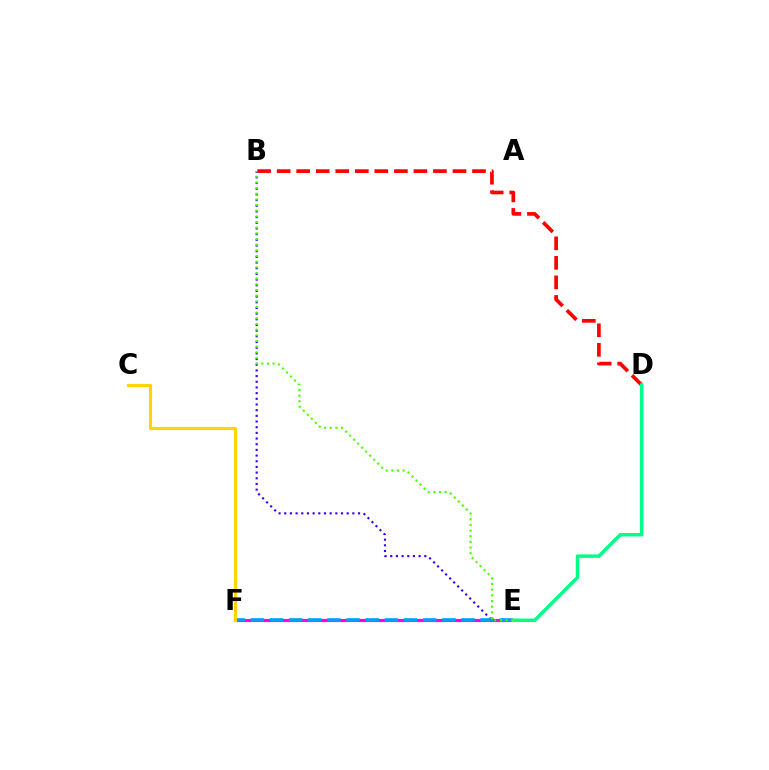{('B', 'D'): [{'color': '#ff0000', 'line_style': 'dashed', 'thickness': 2.65}], ('E', 'F'): [{'color': '#ff00ed', 'line_style': 'solid', 'thickness': 2.25}, {'color': '#009eff', 'line_style': 'dashed', 'thickness': 2.6}], ('B', 'E'): [{'color': '#3700ff', 'line_style': 'dotted', 'thickness': 1.54}, {'color': '#4fff00', 'line_style': 'dotted', 'thickness': 1.54}], ('C', 'F'): [{'color': '#ffd500', 'line_style': 'solid', 'thickness': 2.26}], ('D', 'E'): [{'color': '#00ff86', 'line_style': 'solid', 'thickness': 2.5}]}